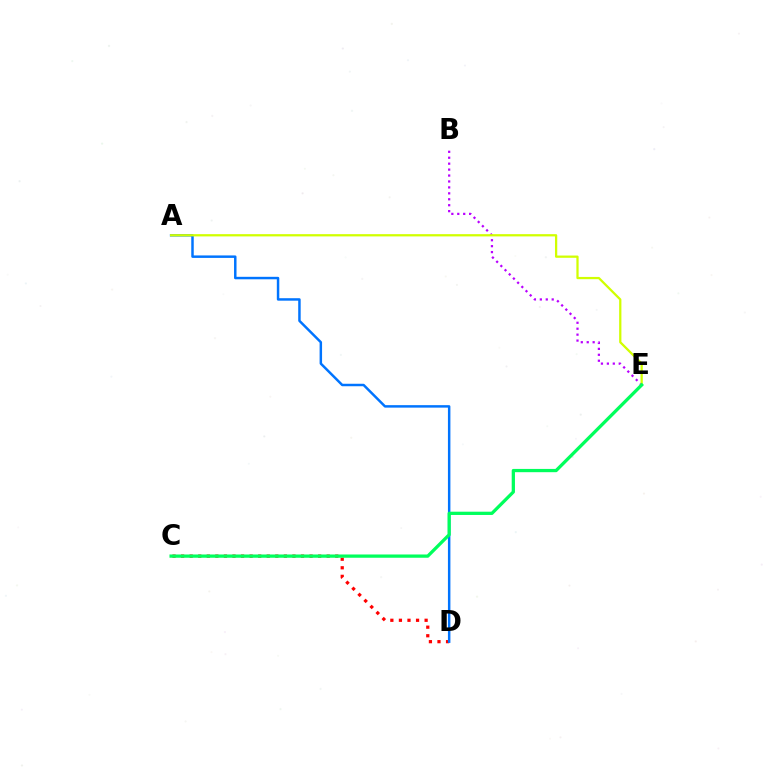{('C', 'D'): [{'color': '#ff0000', 'line_style': 'dotted', 'thickness': 2.33}], ('A', 'D'): [{'color': '#0074ff', 'line_style': 'solid', 'thickness': 1.78}], ('B', 'E'): [{'color': '#b900ff', 'line_style': 'dotted', 'thickness': 1.61}], ('A', 'E'): [{'color': '#d1ff00', 'line_style': 'solid', 'thickness': 1.63}], ('C', 'E'): [{'color': '#00ff5c', 'line_style': 'solid', 'thickness': 2.35}]}